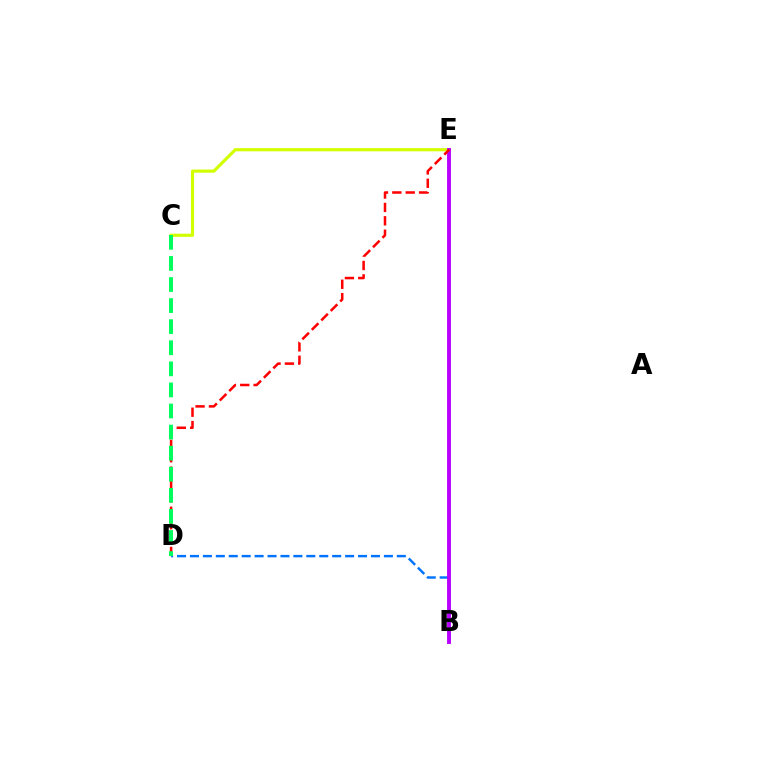{('B', 'D'): [{'color': '#0074ff', 'line_style': 'dashed', 'thickness': 1.76}], ('C', 'E'): [{'color': '#d1ff00', 'line_style': 'solid', 'thickness': 2.27}], ('B', 'E'): [{'color': '#b900ff', 'line_style': 'solid', 'thickness': 2.8}], ('D', 'E'): [{'color': '#ff0000', 'line_style': 'dashed', 'thickness': 1.82}], ('C', 'D'): [{'color': '#00ff5c', 'line_style': 'dashed', 'thickness': 2.86}]}